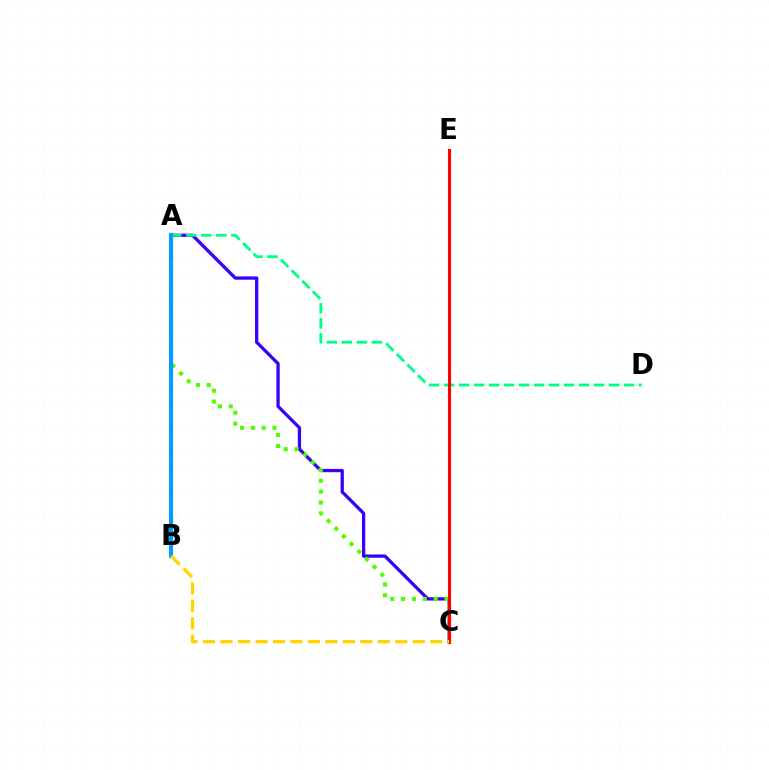{('A', 'C'): [{'color': '#3700ff', 'line_style': 'solid', 'thickness': 2.36}, {'color': '#4fff00', 'line_style': 'dotted', 'thickness': 2.95}], ('A', 'B'): [{'color': '#ff00ed', 'line_style': 'solid', 'thickness': 2.26}, {'color': '#009eff', 'line_style': 'solid', 'thickness': 2.91}], ('A', 'D'): [{'color': '#00ff86', 'line_style': 'dashed', 'thickness': 2.04}], ('C', 'E'): [{'color': '#ff0000', 'line_style': 'solid', 'thickness': 2.25}], ('B', 'C'): [{'color': '#ffd500', 'line_style': 'dashed', 'thickness': 2.37}]}